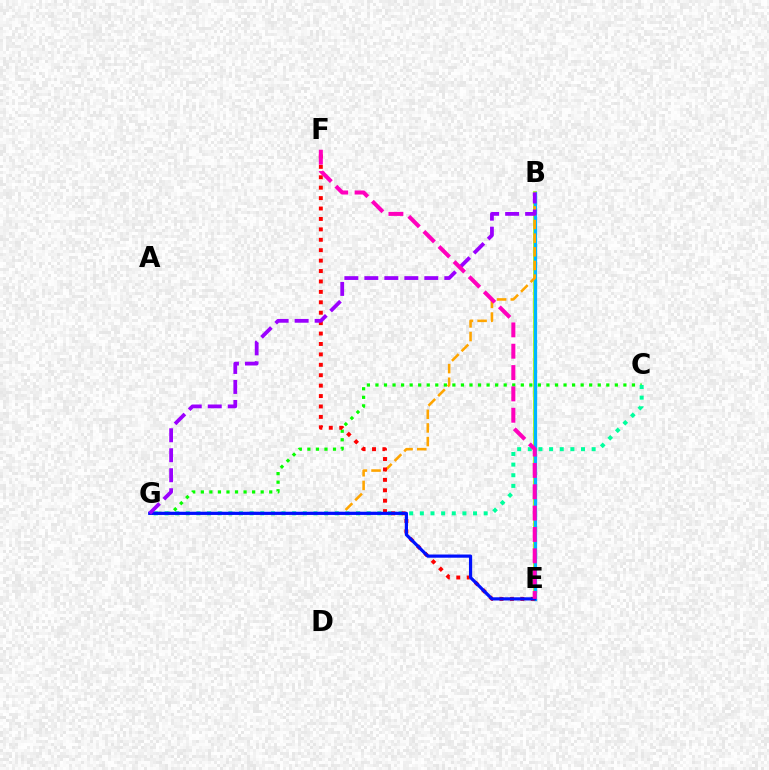{('C', 'G'): [{'color': '#08ff00', 'line_style': 'dotted', 'thickness': 2.32}, {'color': '#00ff9d', 'line_style': 'dotted', 'thickness': 2.89}], ('B', 'E'): [{'color': '#b3ff00', 'line_style': 'solid', 'thickness': 2.73}, {'color': '#00b5ff', 'line_style': 'solid', 'thickness': 2.37}], ('B', 'G'): [{'color': '#ffa500', 'line_style': 'dashed', 'thickness': 1.85}, {'color': '#9b00ff', 'line_style': 'dashed', 'thickness': 2.72}], ('E', 'F'): [{'color': '#ff0000', 'line_style': 'dotted', 'thickness': 2.83}, {'color': '#ff00bd', 'line_style': 'dashed', 'thickness': 2.9}], ('E', 'G'): [{'color': '#0010ff', 'line_style': 'solid', 'thickness': 2.3}]}